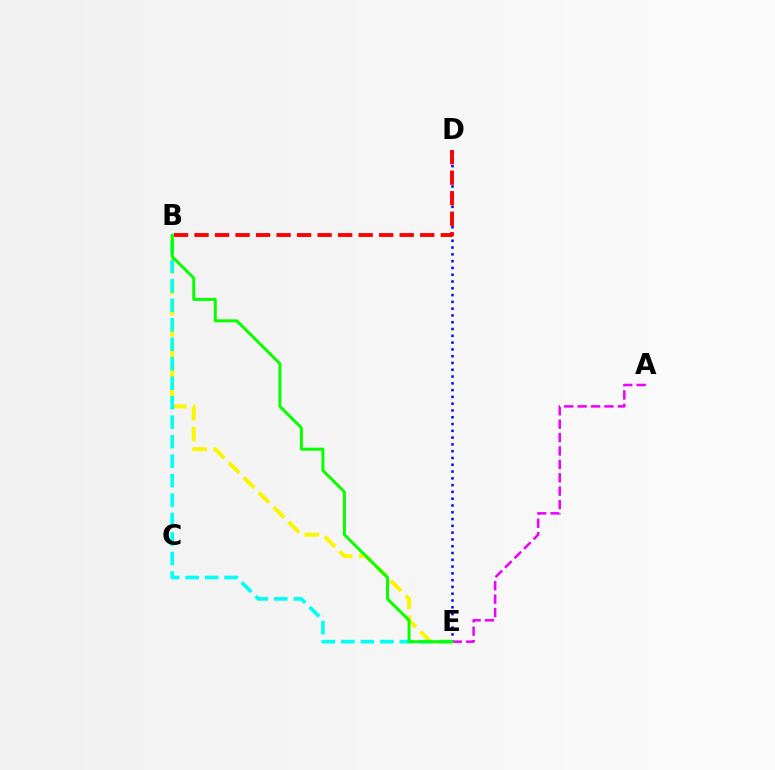{('B', 'E'): [{'color': '#fcf500', 'line_style': 'dashed', 'thickness': 2.86}, {'color': '#00fff6', 'line_style': 'dashed', 'thickness': 2.65}, {'color': '#08ff00', 'line_style': 'solid', 'thickness': 2.14}], ('D', 'E'): [{'color': '#0010ff', 'line_style': 'dotted', 'thickness': 1.84}], ('B', 'D'): [{'color': '#ff0000', 'line_style': 'dashed', 'thickness': 2.79}], ('A', 'E'): [{'color': '#ee00ff', 'line_style': 'dashed', 'thickness': 1.82}]}